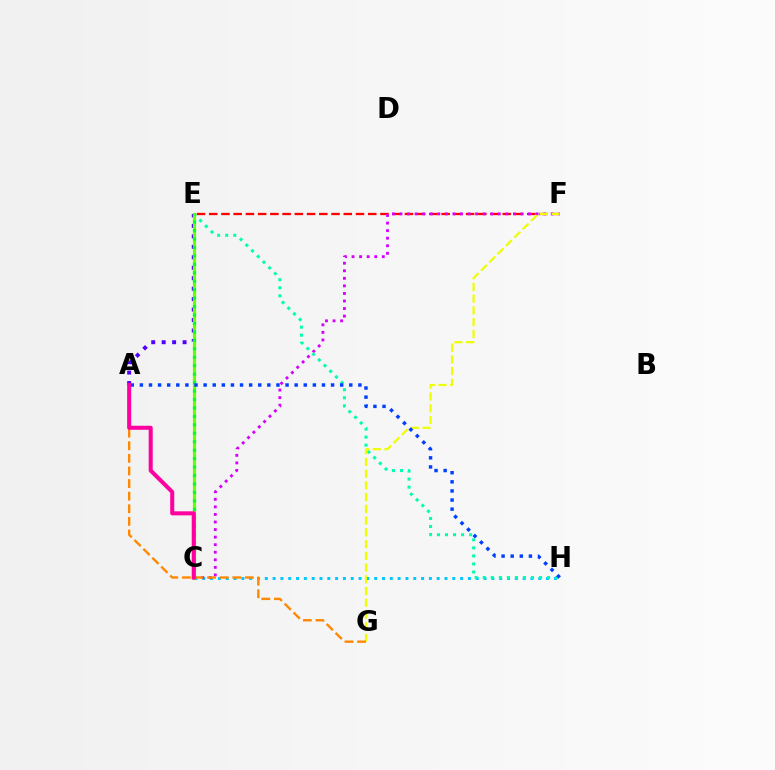{('A', 'E'): [{'color': '#4f00ff', 'line_style': 'dotted', 'thickness': 2.84}], ('E', 'F'): [{'color': '#ff0000', 'line_style': 'dashed', 'thickness': 1.66}], ('C', 'H'): [{'color': '#00c7ff', 'line_style': 'dotted', 'thickness': 2.12}], ('C', 'F'): [{'color': '#d600ff', 'line_style': 'dotted', 'thickness': 2.05}], ('E', 'H'): [{'color': '#00ffaf', 'line_style': 'dotted', 'thickness': 2.19}], ('C', 'E'): [{'color': '#66ff00', 'line_style': 'solid', 'thickness': 2.28}, {'color': '#00ff27', 'line_style': 'dotted', 'thickness': 2.3}], ('F', 'G'): [{'color': '#eeff00', 'line_style': 'dashed', 'thickness': 1.59}], ('A', 'G'): [{'color': '#ff8800', 'line_style': 'dashed', 'thickness': 1.71}], ('A', 'H'): [{'color': '#003fff', 'line_style': 'dotted', 'thickness': 2.47}], ('A', 'C'): [{'color': '#ff00a0', 'line_style': 'solid', 'thickness': 2.91}]}